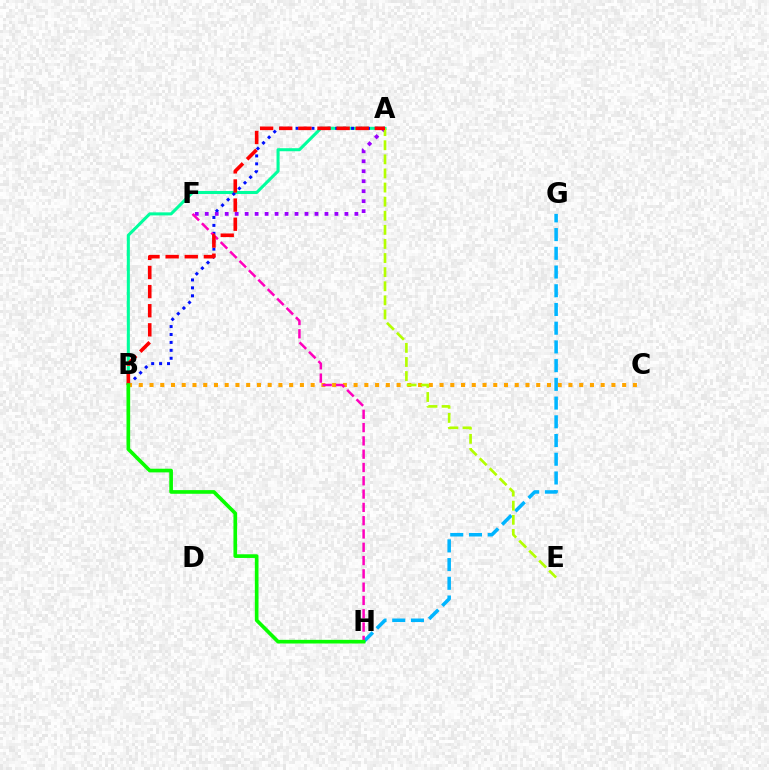{('A', 'B'): [{'color': '#00ff9d', 'line_style': 'solid', 'thickness': 2.19}, {'color': '#0010ff', 'line_style': 'dotted', 'thickness': 2.15}, {'color': '#ff0000', 'line_style': 'dashed', 'thickness': 2.6}], ('B', 'C'): [{'color': '#ffa500', 'line_style': 'dotted', 'thickness': 2.92}], ('G', 'H'): [{'color': '#00b5ff', 'line_style': 'dashed', 'thickness': 2.54}], ('A', 'F'): [{'color': '#9b00ff', 'line_style': 'dotted', 'thickness': 2.71}], ('F', 'H'): [{'color': '#ff00bd', 'line_style': 'dashed', 'thickness': 1.81}], ('A', 'E'): [{'color': '#b3ff00', 'line_style': 'dashed', 'thickness': 1.92}], ('B', 'H'): [{'color': '#08ff00', 'line_style': 'solid', 'thickness': 2.64}]}